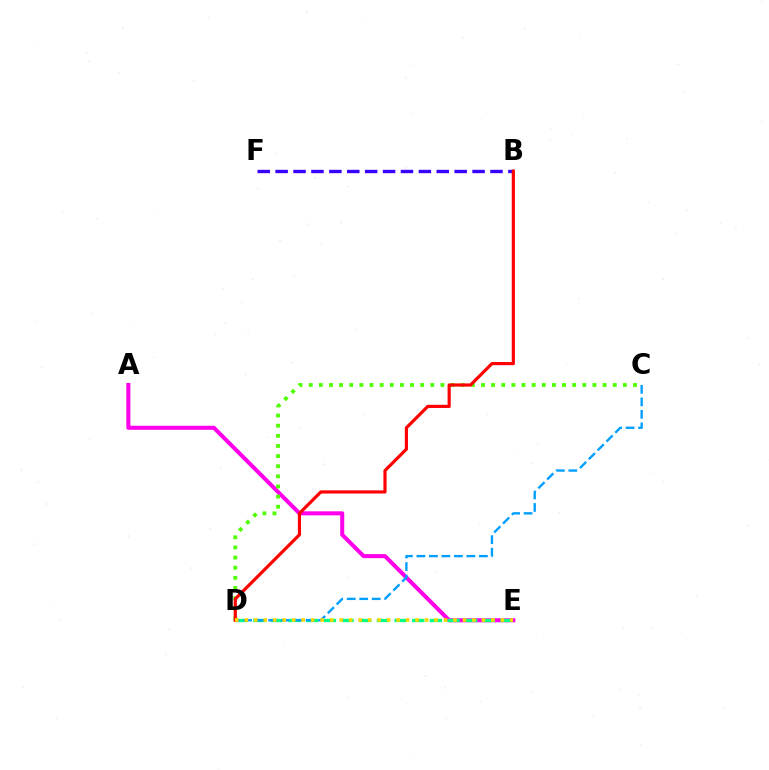{('A', 'E'): [{'color': '#ff00ed', 'line_style': 'solid', 'thickness': 2.91}], ('D', 'E'): [{'color': '#00ff86', 'line_style': 'dashed', 'thickness': 2.4}, {'color': '#ffd500', 'line_style': 'dotted', 'thickness': 2.58}], ('C', 'D'): [{'color': '#4fff00', 'line_style': 'dotted', 'thickness': 2.75}, {'color': '#009eff', 'line_style': 'dashed', 'thickness': 1.7}], ('B', 'F'): [{'color': '#3700ff', 'line_style': 'dashed', 'thickness': 2.43}], ('B', 'D'): [{'color': '#ff0000', 'line_style': 'solid', 'thickness': 2.28}]}